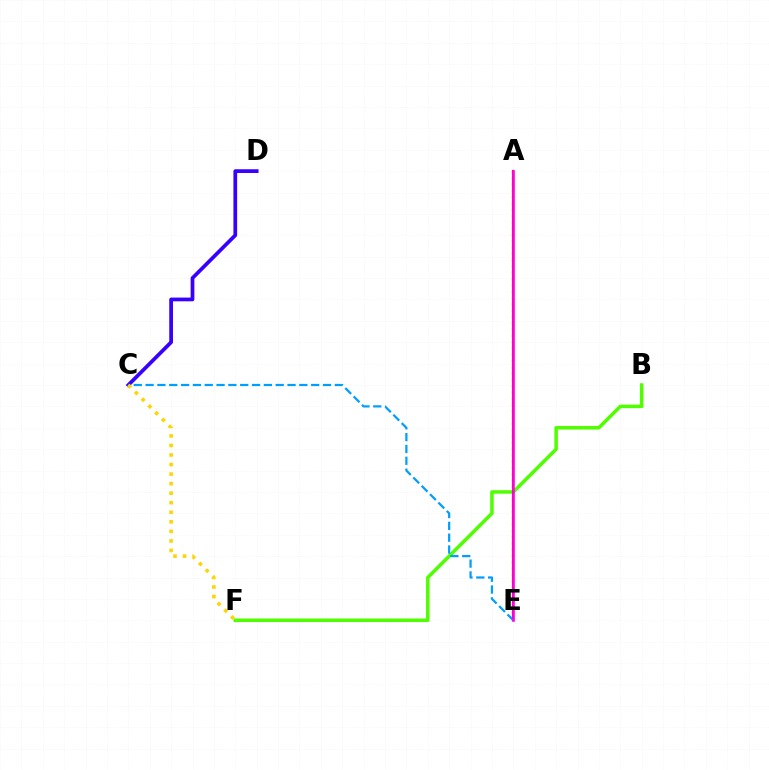{('B', 'F'): [{'color': '#4fff00', 'line_style': 'solid', 'thickness': 2.52}], ('A', 'E'): [{'color': '#00ff86', 'line_style': 'dotted', 'thickness': 1.71}, {'color': '#ff0000', 'line_style': 'solid', 'thickness': 1.55}, {'color': '#ff00ed', 'line_style': 'solid', 'thickness': 1.85}], ('C', 'D'): [{'color': '#3700ff', 'line_style': 'solid', 'thickness': 2.69}], ('C', 'E'): [{'color': '#009eff', 'line_style': 'dashed', 'thickness': 1.61}], ('C', 'F'): [{'color': '#ffd500', 'line_style': 'dotted', 'thickness': 2.59}]}